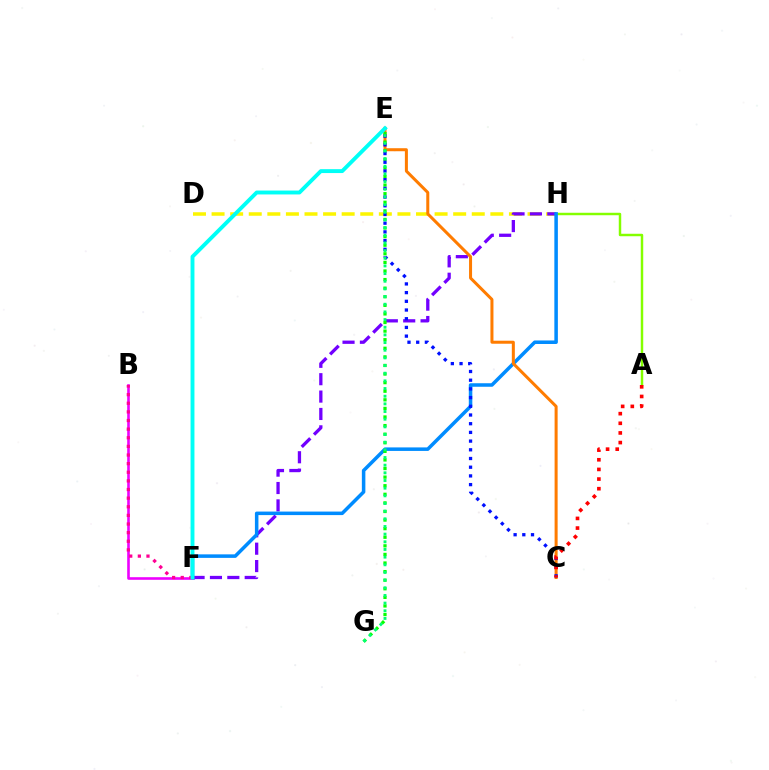{('D', 'H'): [{'color': '#fcf500', 'line_style': 'dashed', 'thickness': 2.52}], ('B', 'F'): [{'color': '#ee00ff', 'line_style': 'solid', 'thickness': 1.88}, {'color': '#ff0094', 'line_style': 'dotted', 'thickness': 2.34}], ('A', 'H'): [{'color': '#84ff00', 'line_style': 'solid', 'thickness': 1.77}], ('F', 'H'): [{'color': '#7200ff', 'line_style': 'dashed', 'thickness': 2.36}, {'color': '#008cff', 'line_style': 'solid', 'thickness': 2.54}], ('C', 'E'): [{'color': '#ff7c00', 'line_style': 'solid', 'thickness': 2.17}, {'color': '#0010ff', 'line_style': 'dotted', 'thickness': 2.36}], ('E', 'G'): [{'color': '#08ff00', 'line_style': 'dotted', 'thickness': 2.33}, {'color': '#00ff74', 'line_style': 'dotted', 'thickness': 2.08}], ('A', 'C'): [{'color': '#ff0000', 'line_style': 'dotted', 'thickness': 2.62}], ('E', 'F'): [{'color': '#00fff6', 'line_style': 'solid', 'thickness': 2.8}]}